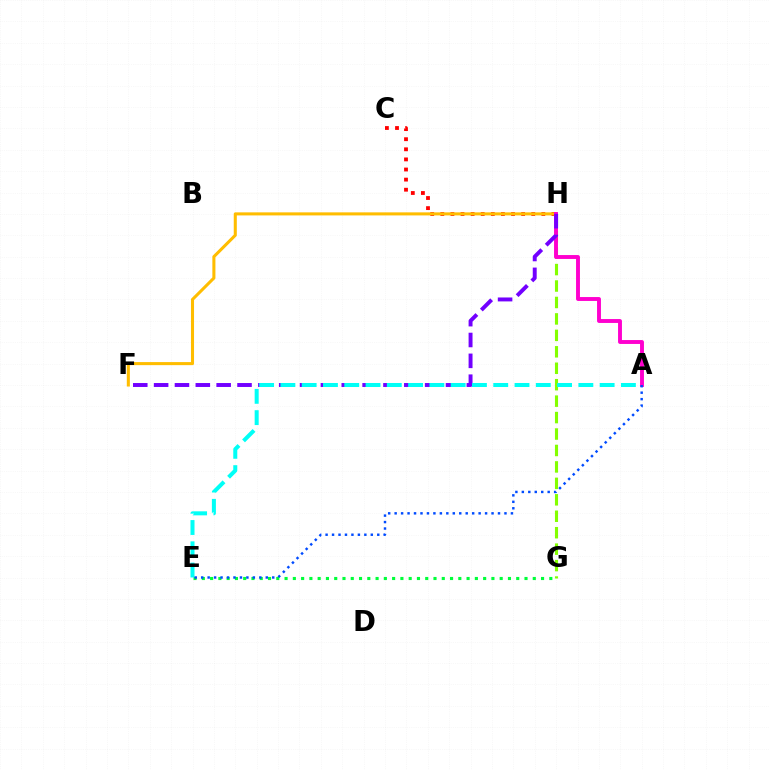{('G', 'H'): [{'color': '#84ff00', 'line_style': 'dashed', 'thickness': 2.23}], ('C', 'H'): [{'color': '#ff0000', 'line_style': 'dotted', 'thickness': 2.74}], ('F', 'H'): [{'color': '#ffbd00', 'line_style': 'solid', 'thickness': 2.2}, {'color': '#7200ff', 'line_style': 'dashed', 'thickness': 2.83}], ('A', 'H'): [{'color': '#ff00cf', 'line_style': 'solid', 'thickness': 2.8}], ('E', 'G'): [{'color': '#00ff39', 'line_style': 'dotted', 'thickness': 2.25}], ('A', 'E'): [{'color': '#00fff6', 'line_style': 'dashed', 'thickness': 2.89}, {'color': '#004bff', 'line_style': 'dotted', 'thickness': 1.76}]}